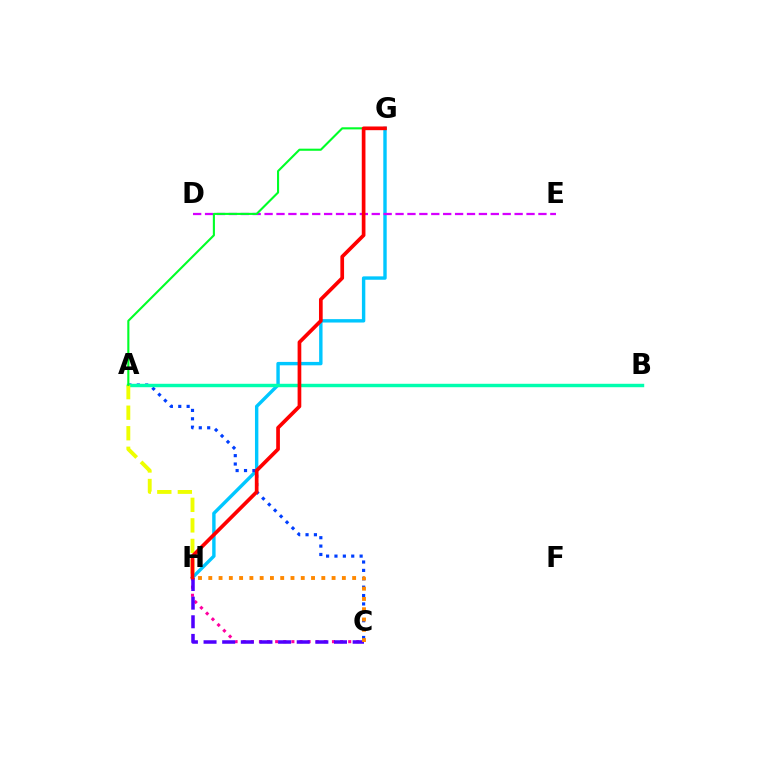{('G', 'H'): [{'color': '#00c7ff', 'line_style': 'solid', 'thickness': 2.45}, {'color': '#ff0000', 'line_style': 'solid', 'thickness': 2.66}], ('D', 'E'): [{'color': '#d600ff', 'line_style': 'dashed', 'thickness': 1.62}], ('A', 'C'): [{'color': '#003fff', 'line_style': 'dotted', 'thickness': 2.28}], ('A', 'B'): [{'color': '#66ff00', 'line_style': 'dotted', 'thickness': 1.9}, {'color': '#00ffaf', 'line_style': 'solid', 'thickness': 2.47}], ('C', 'H'): [{'color': '#ff00a0', 'line_style': 'dotted', 'thickness': 2.21}, {'color': '#4f00ff', 'line_style': 'dashed', 'thickness': 2.53}, {'color': '#ff8800', 'line_style': 'dotted', 'thickness': 2.79}], ('A', 'H'): [{'color': '#eeff00', 'line_style': 'dashed', 'thickness': 2.79}], ('A', 'G'): [{'color': '#00ff27', 'line_style': 'solid', 'thickness': 1.52}]}